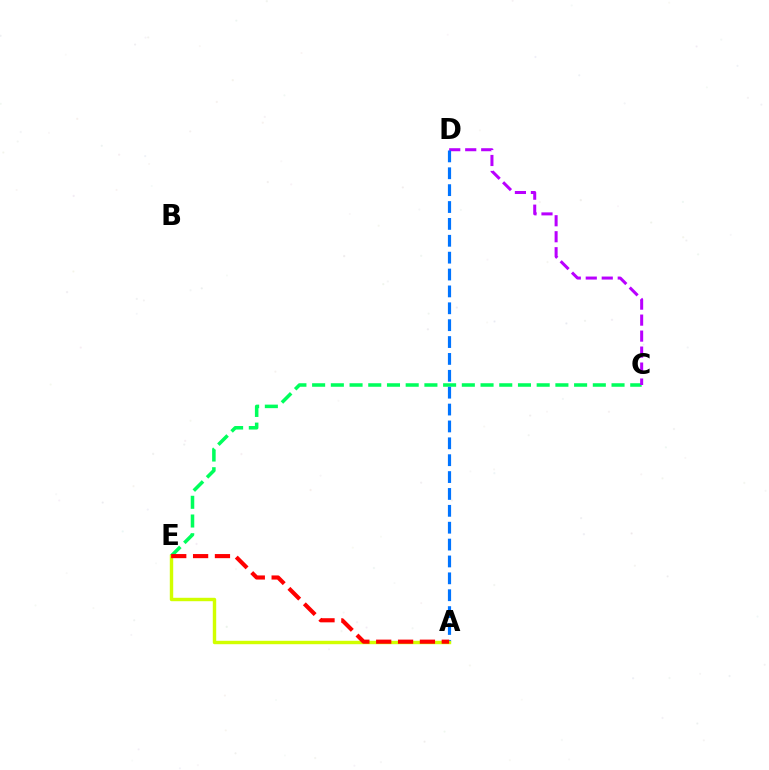{('C', 'E'): [{'color': '#00ff5c', 'line_style': 'dashed', 'thickness': 2.54}], ('C', 'D'): [{'color': '#b900ff', 'line_style': 'dashed', 'thickness': 2.17}], ('A', 'D'): [{'color': '#0074ff', 'line_style': 'dashed', 'thickness': 2.29}], ('A', 'E'): [{'color': '#d1ff00', 'line_style': 'solid', 'thickness': 2.46}, {'color': '#ff0000', 'line_style': 'dashed', 'thickness': 2.97}]}